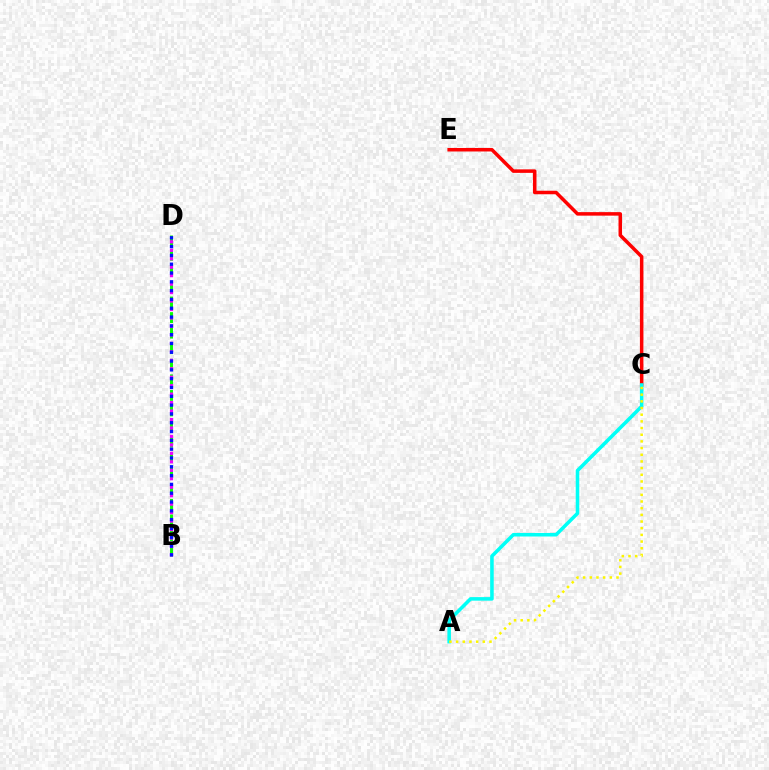{('C', 'E'): [{'color': '#ff0000', 'line_style': 'solid', 'thickness': 2.53}], ('B', 'D'): [{'color': '#08ff00', 'line_style': 'dashed', 'thickness': 2.11}, {'color': '#ee00ff', 'line_style': 'dotted', 'thickness': 2.3}, {'color': '#0010ff', 'line_style': 'dotted', 'thickness': 2.39}], ('A', 'C'): [{'color': '#00fff6', 'line_style': 'solid', 'thickness': 2.56}, {'color': '#fcf500', 'line_style': 'dotted', 'thickness': 1.81}]}